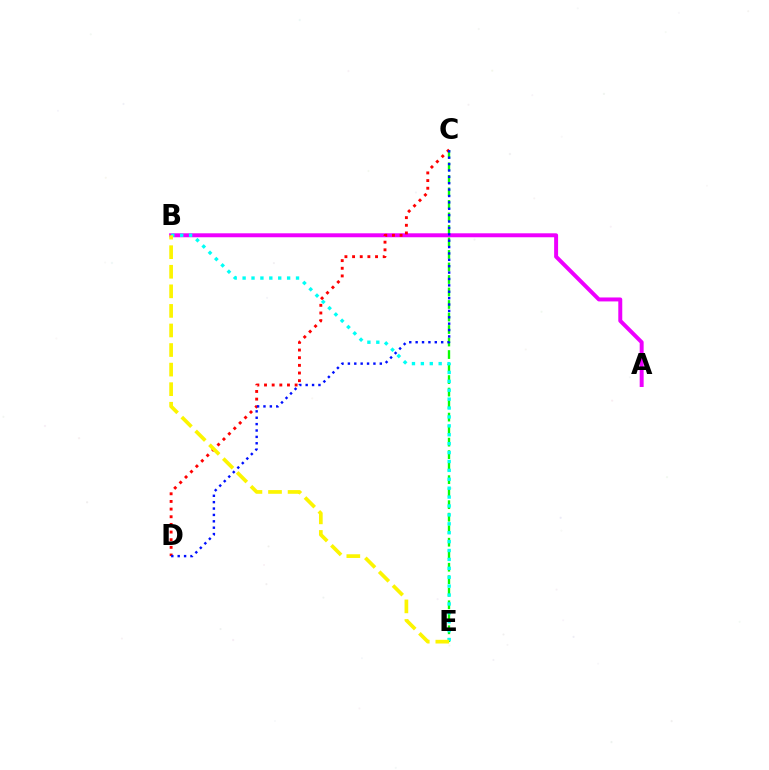{('A', 'B'): [{'color': '#ee00ff', 'line_style': 'solid', 'thickness': 2.85}], ('C', 'E'): [{'color': '#08ff00', 'line_style': 'dashed', 'thickness': 1.7}], ('C', 'D'): [{'color': '#ff0000', 'line_style': 'dotted', 'thickness': 2.08}, {'color': '#0010ff', 'line_style': 'dotted', 'thickness': 1.73}], ('B', 'E'): [{'color': '#00fff6', 'line_style': 'dotted', 'thickness': 2.42}, {'color': '#fcf500', 'line_style': 'dashed', 'thickness': 2.66}]}